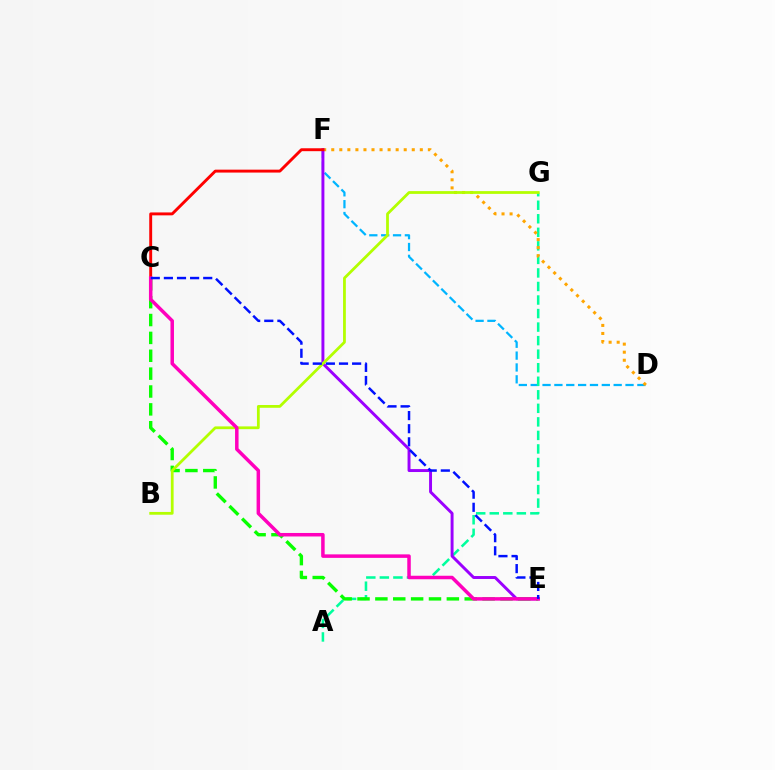{('D', 'F'): [{'color': '#00b5ff', 'line_style': 'dashed', 'thickness': 1.61}, {'color': '#ffa500', 'line_style': 'dotted', 'thickness': 2.19}], ('A', 'G'): [{'color': '#00ff9d', 'line_style': 'dashed', 'thickness': 1.84}], ('E', 'F'): [{'color': '#9b00ff', 'line_style': 'solid', 'thickness': 2.11}], ('C', 'E'): [{'color': '#08ff00', 'line_style': 'dashed', 'thickness': 2.43}, {'color': '#ff00bd', 'line_style': 'solid', 'thickness': 2.52}, {'color': '#0010ff', 'line_style': 'dashed', 'thickness': 1.78}], ('C', 'F'): [{'color': '#ff0000', 'line_style': 'solid', 'thickness': 2.09}], ('B', 'G'): [{'color': '#b3ff00', 'line_style': 'solid', 'thickness': 2.0}]}